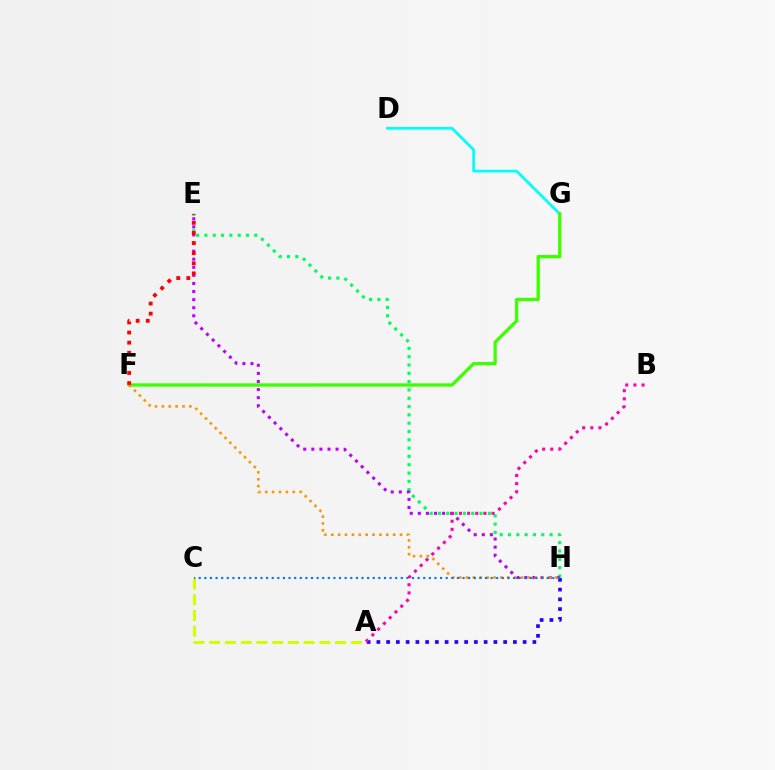{('E', 'H'): [{'color': '#00ff5c', 'line_style': 'dotted', 'thickness': 2.26}, {'color': '#b900ff', 'line_style': 'dotted', 'thickness': 2.2}], ('A', 'C'): [{'color': '#d1ff00', 'line_style': 'dashed', 'thickness': 2.14}], ('D', 'G'): [{'color': '#00fff6', 'line_style': 'solid', 'thickness': 1.97}], ('A', 'H'): [{'color': '#2500ff', 'line_style': 'dotted', 'thickness': 2.65}], ('F', 'G'): [{'color': '#3dff00', 'line_style': 'solid', 'thickness': 2.36}], ('F', 'H'): [{'color': '#ff9400', 'line_style': 'dotted', 'thickness': 1.87}], ('E', 'F'): [{'color': '#ff0000', 'line_style': 'dotted', 'thickness': 2.75}], ('A', 'B'): [{'color': '#ff00ac', 'line_style': 'dotted', 'thickness': 2.21}], ('C', 'H'): [{'color': '#0074ff', 'line_style': 'dotted', 'thickness': 1.52}]}